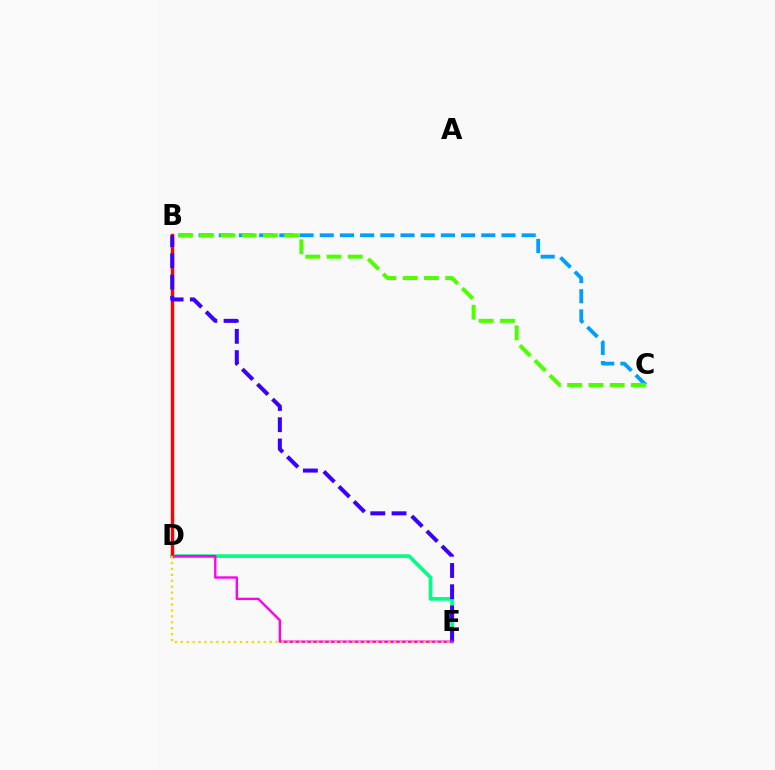{('D', 'E'): [{'color': '#00ff86', 'line_style': 'solid', 'thickness': 2.63}, {'color': '#ff00ed', 'line_style': 'solid', 'thickness': 1.7}, {'color': '#ffd500', 'line_style': 'dotted', 'thickness': 1.61}], ('B', 'D'): [{'color': '#ff0000', 'line_style': 'solid', 'thickness': 2.43}], ('B', 'C'): [{'color': '#009eff', 'line_style': 'dashed', 'thickness': 2.74}, {'color': '#4fff00', 'line_style': 'dashed', 'thickness': 2.89}], ('B', 'E'): [{'color': '#3700ff', 'line_style': 'dashed', 'thickness': 2.89}]}